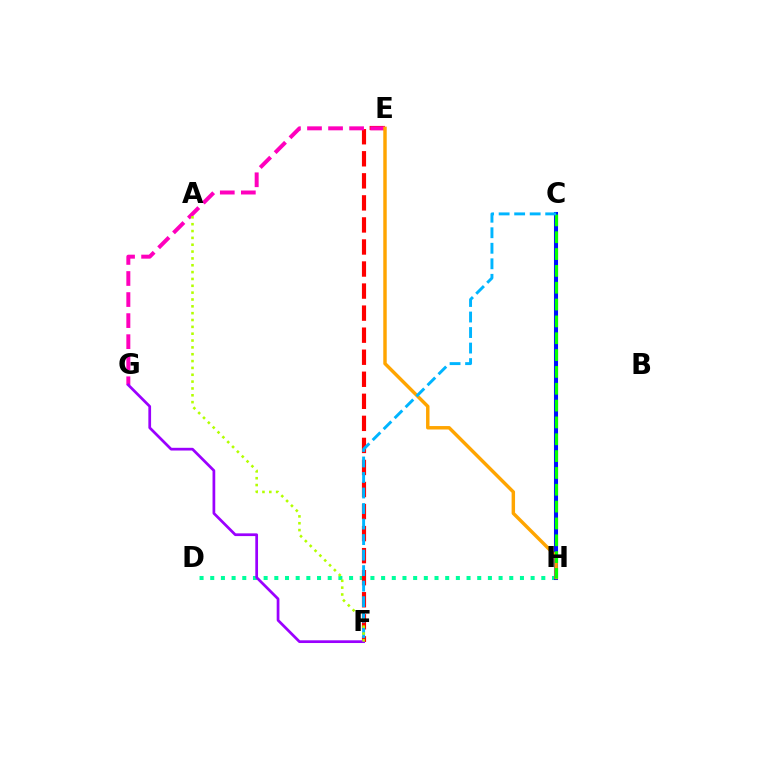{('D', 'H'): [{'color': '#00ff9d', 'line_style': 'dotted', 'thickness': 2.9}], ('E', 'F'): [{'color': '#ff0000', 'line_style': 'dashed', 'thickness': 3.0}], ('E', 'G'): [{'color': '#ff00bd', 'line_style': 'dashed', 'thickness': 2.86}], ('C', 'H'): [{'color': '#0010ff', 'line_style': 'solid', 'thickness': 2.92}, {'color': '#08ff00', 'line_style': 'dashed', 'thickness': 2.29}], ('E', 'H'): [{'color': '#ffa500', 'line_style': 'solid', 'thickness': 2.48}], ('F', 'G'): [{'color': '#9b00ff', 'line_style': 'solid', 'thickness': 1.96}], ('C', 'F'): [{'color': '#00b5ff', 'line_style': 'dashed', 'thickness': 2.11}], ('A', 'F'): [{'color': '#b3ff00', 'line_style': 'dotted', 'thickness': 1.86}]}